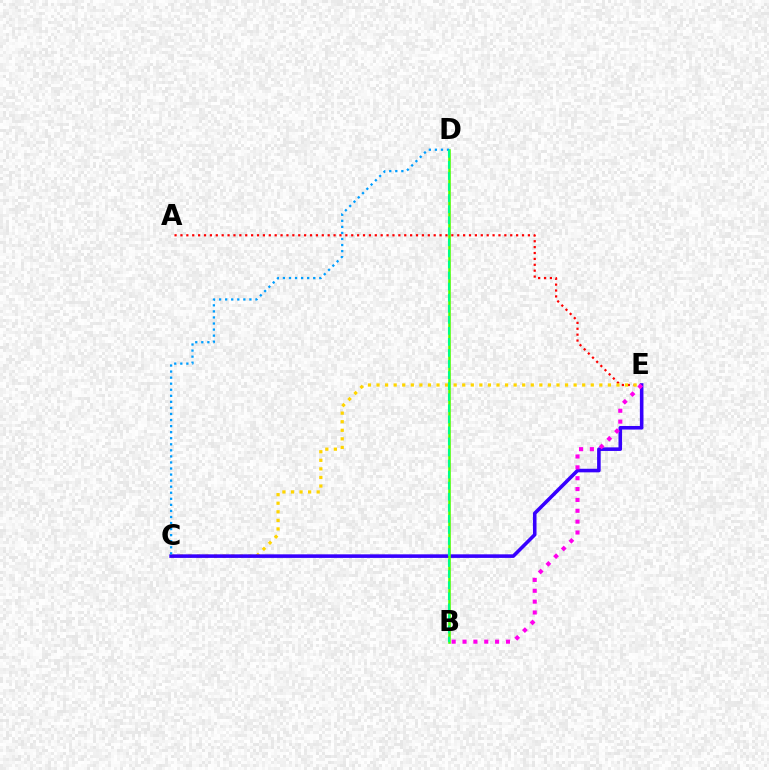{('A', 'E'): [{'color': '#ff0000', 'line_style': 'dotted', 'thickness': 1.6}], ('C', 'E'): [{'color': '#ffd500', 'line_style': 'dotted', 'thickness': 2.33}, {'color': '#3700ff', 'line_style': 'solid', 'thickness': 2.58}], ('B', 'D'): [{'color': '#4fff00', 'line_style': 'solid', 'thickness': 1.84}, {'color': '#00ff86', 'line_style': 'dashed', 'thickness': 1.5}], ('C', 'D'): [{'color': '#009eff', 'line_style': 'dotted', 'thickness': 1.65}], ('B', 'E'): [{'color': '#ff00ed', 'line_style': 'dotted', 'thickness': 2.95}]}